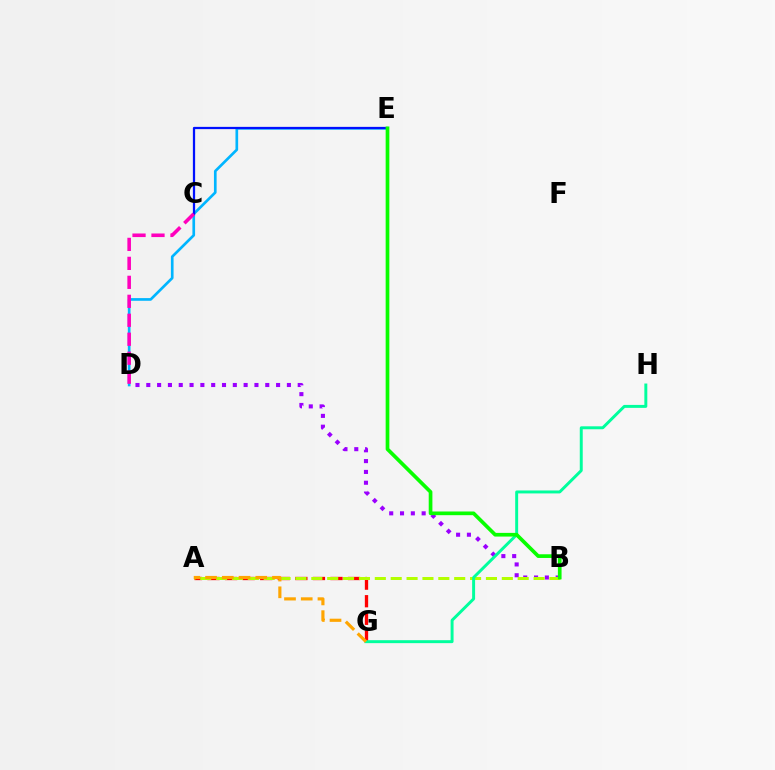{('D', 'E'): [{'color': '#00b5ff', 'line_style': 'solid', 'thickness': 1.93}], ('B', 'D'): [{'color': '#9b00ff', 'line_style': 'dotted', 'thickness': 2.94}], ('A', 'G'): [{'color': '#ff0000', 'line_style': 'dashed', 'thickness': 2.39}, {'color': '#ffa500', 'line_style': 'dashed', 'thickness': 2.27}], ('C', 'E'): [{'color': '#0010ff', 'line_style': 'solid', 'thickness': 1.62}], ('A', 'B'): [{'color': '#b3ff00', 'line_style': 'dashed', 'thickness': 2.16}], ('G', 'H'): [{'color': '#00ff9d', 'line_style': 'solid', 'thickness': 2.12}], ('B', 'E'): [{'color': '#08ff00', 'line_style': 'solid', 'thickness': 2.65}], ('C', 'D'): [{'color': '#ff00bd', 'line_style': 'dashed', 'thickness': 2.58}]}